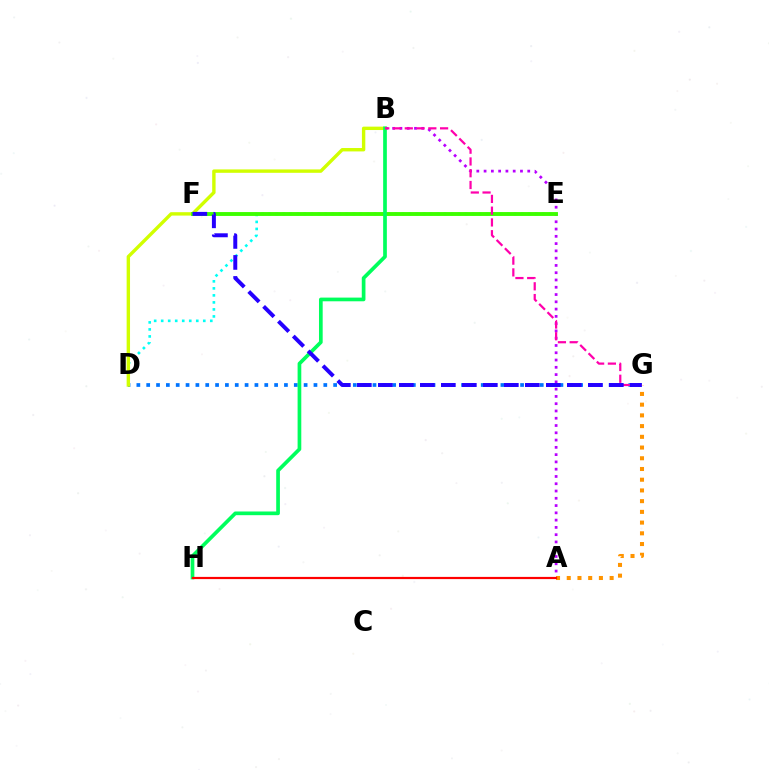{('D', 'G'): [{'color': '#0074ff', 'line_style': 'dotted', 'thickness': 2.67}], ('A', 'B'): [{'color': '#b900ff', 'line_style': 'dotted', 'thickness': 1.98}], ('D', 'E'): [{'color': '#00fff6', 'line_style': 'dotted', 'thickness': 1.91}], ('A', 'G'): [{'color': '#ff9400', 'line_style': 'dotted', 'thickness': 2.91}], ('B', 'D'): [{'color': '#d1ff00', 'line_style': 'solid', 'thickness': 2.44}], ('E', 'F'): [{'color': '#3dff00', 'line_style': 'solid', 'thickness': 2.79}], ('B', 'H'): [{'color': '#00ff5c', 'line_style': 'solid', 'thickness': 2.66}], ('B', 'G'): [{'color': '#ff00ac', 'line_style': 'dashed', 'thickness': 1.6}], ('F', 'G'): [{'color': '#2500ff', 'line_style': 'dashed', 'thickness': 2.85}], ('A', 'H'): [{'color': '#ff0000', 'line_style': 'solid', 'thickness': 1.58}]}